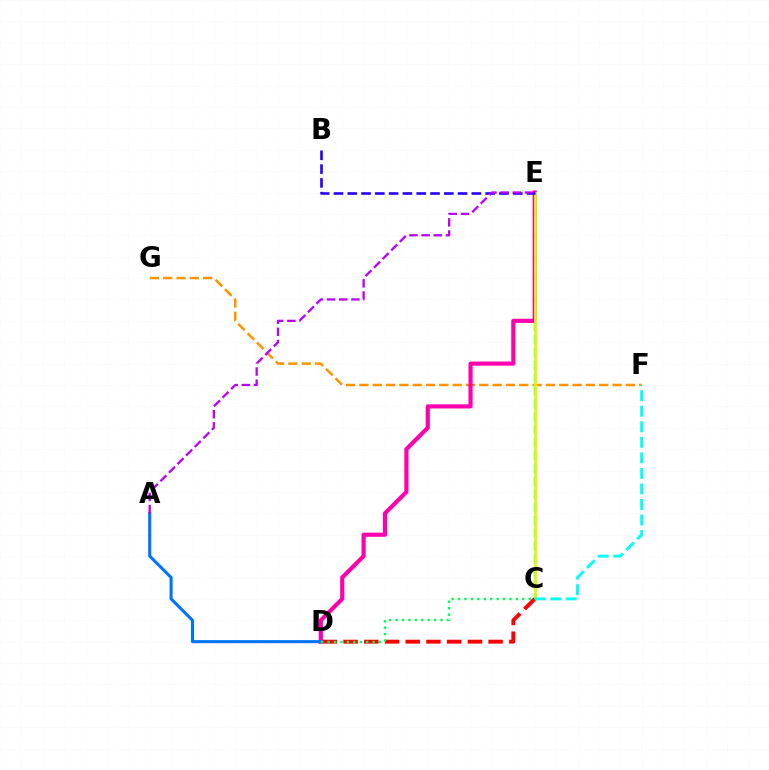{('C', 'E'): [{'color': '#3dff00', 'line_style': 'dashed', 'thickness': 1.75}, {'color': '#d1ff00', 'line_style': 'solid', 'thickness': 1.97}], ('F', 'G'): [{'color': '#ff9400', 'line_style': 'dashed', 'thickness': 1.81}], ('D', 'E'): [{'color': '#ff00ac', 'line_style': 'solid', 'thickness': 2.99}], ('A', 'D'): [{'color': '#0074ff', 'line_style': 'solid', 'thickness': 2.23}], ('C', 'D'): [{'color': '#ff0000', 'line_style': 'dashed', 'thickness': 2.81}, {'color': '#00ff5c', 'line_style': 'dotted', 'thickness': 1.75}], ('B', 'E'): [{'color': '#2500ff', 'line_style': 'dashed', 'thickness': 1.87}], ('C', 'F'): [{'color': '#00fff6', 'line_style': 'dashed', 'thickness': 2.11}], ('A', 'E'): [{'color': '#b900ff', 'line_style': 'dashed', 'thickness': 1.65}]}